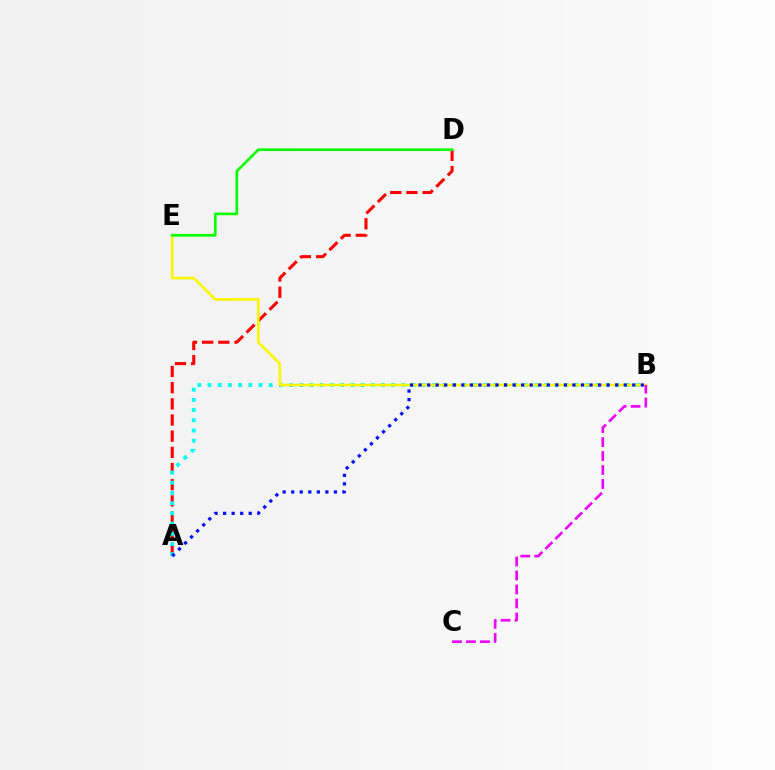{('A', 'D'): [{'color': '#ff0000', 'line_style': 'dashed', 'thickness': 2.2}], ('A', 'B'): [{'color': '#00fff6', 'line_style': 'dotted', 'thickness': 2.77}, {'color': '#0010ff', 'line_style': 'dotted', 'thickness': 2.32}], ('B', 'E'): [{'color': '#fcf500', 'line_style': 'solid', 'thickness': 1.9}], ('B', 'C'): [{'color': '#ee00ff', 'line_style': 'dashed', 'thickness': 1.9}], ('D', 'E'): [{'color': '#08ff00', 'line_style': 'solid', 'thickness': 1.92}]}